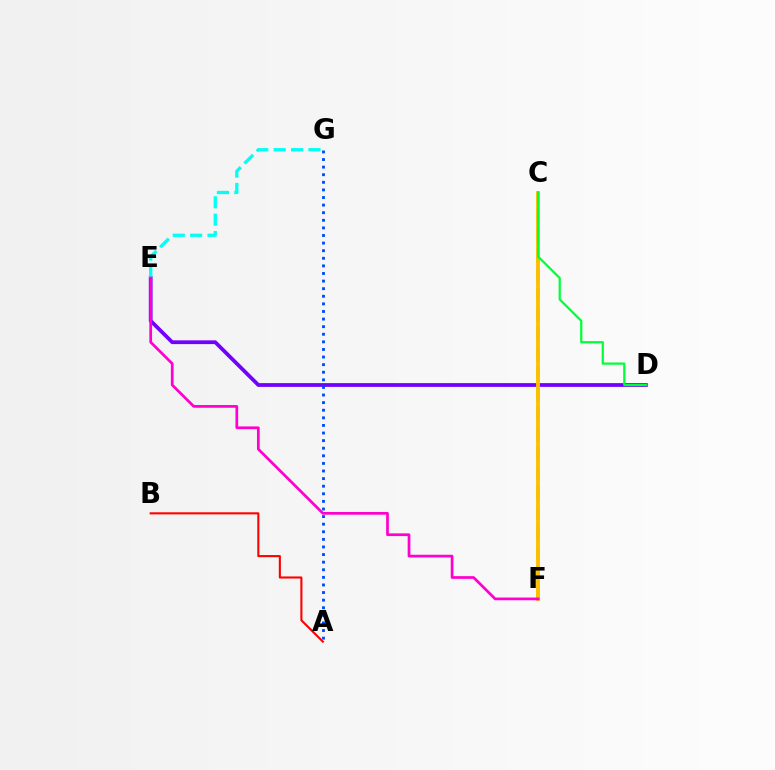{('C', 'F'): [{'color': '#84ff00', 'line_style': 'dashed', 'thickness': 2.69}, {'color': '#ffbd00', 'line_style': 'solid', 'thickness': 2.74}], ('D', 'E'): [{'color': '#7200ff', 'line_style': 'solid', 'thickness': 2.71}], ('E', 'G'): [{'color': '#00fff6', 'line_style': 'dashed', 'thickness': 2.36}], ('A', 'G'): [{'color': '#004bff', 'line_style': 'dotted', 'thickness': 2.06}], ('A', 'B'): [{'color': '#ff0000', 'line_style': 'solid', 'thickness': 1.51}], ('E', 'F'): [{'color': '#ff00cf', 'line_style': 'solid', 'thickness': 1.96}], ('C', 'D'): [{'color': '#00ff39', 'line_style': 'solid', 'thickness': 1.61}]}